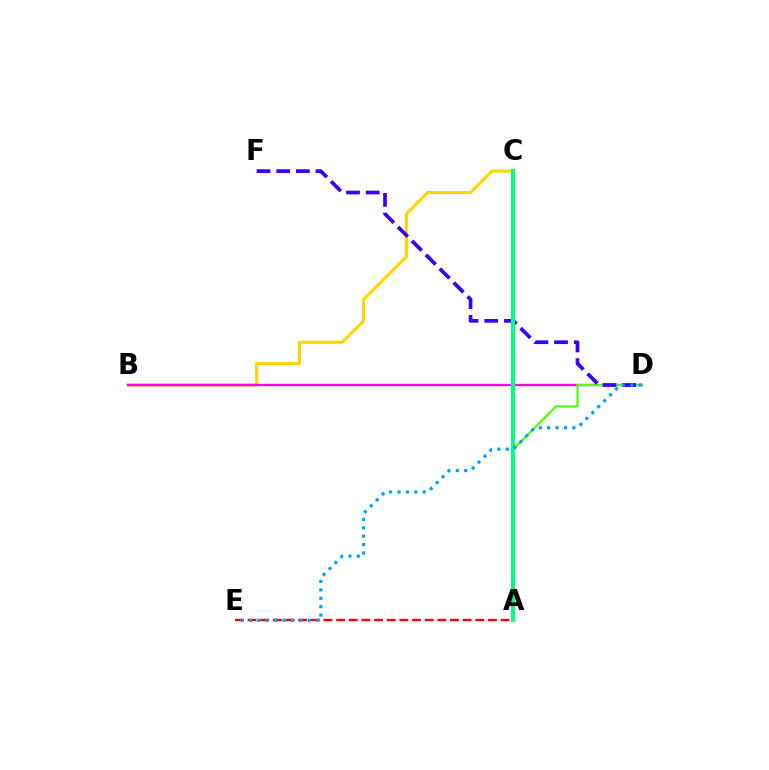{('B', 'C'): [{'color': '#ffd500', 'line_style': 'solid', 'thickness': 2.24}], ('B', 'D'): [{'color': '#ff00ed', 'line_style': 'solid', 'thickness': 1.67}], ('A', 'D'): [{'color': '#4fff00', 'line_style': 'solid', 'thickness': 1.58}], ('D', 'F'): [{'color': '#3700ff', 'line_style': 'dashed', 'thickness': 2.67}], ('A', 'C'): [{'color': '#00ff86', 'line_style': 'solid', 'thickness': 2.96}], ('A', 'E'): [{'color': '#ff0000', 'line_style': 'dashed', 'thickness': 1.72}], ('D', 'E'): [{'color': '#009eff', 'line_style': 'dotted', 'thickness': 2.28}]}